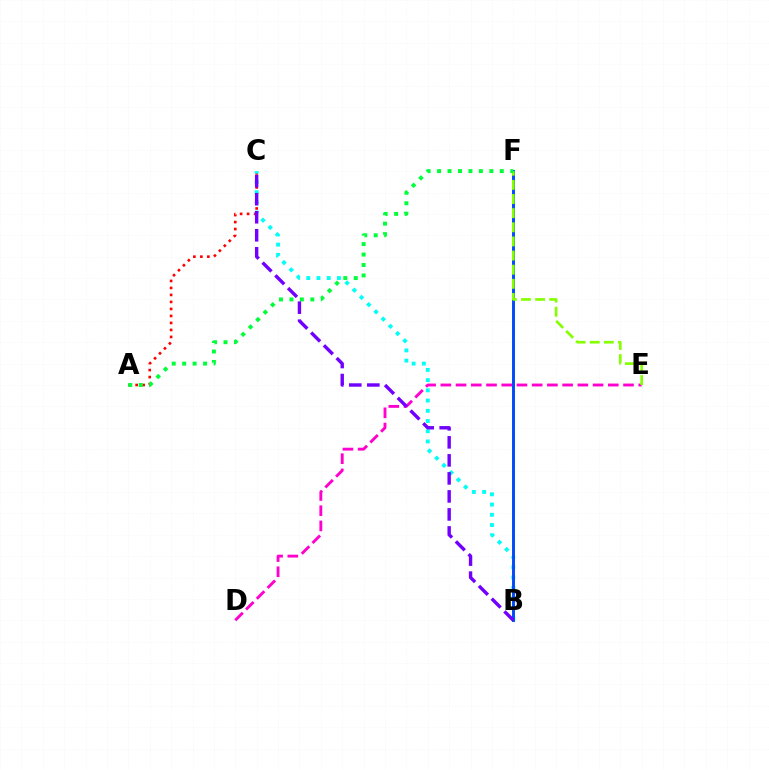{('A', 'C'): [{'color': '#ff0000', 'line_style': 'dotted', 'thickness': 1.9}], ('B', 'C'): [{'color': '#00fff6', 'line_style': 'dotted', 'thickness': 2.78}, {'color': '#7200ff', 'line_style': 'dashed', 'thickness': 2.45}], ('B', 'F'): [{'color': '#ffbd00', 'line_style': 'solid', 'thickness': 2.11}, {'color': '#004bff', 'line_style': 'solid', 'thickness': 2.09}], ('D', 'E'): [{'color': '#ff00cf', 'line_style': 'dashed', 'thickness': 2.07}], ('E', 'F'): [{'color': '#84ff00', 'line_style': 'dashed', 'thickness': 1.92}], ('A', 'F'): [{'color': '#00ff39', 'line_style': 'dotted', 'thickness': 2.84}]}